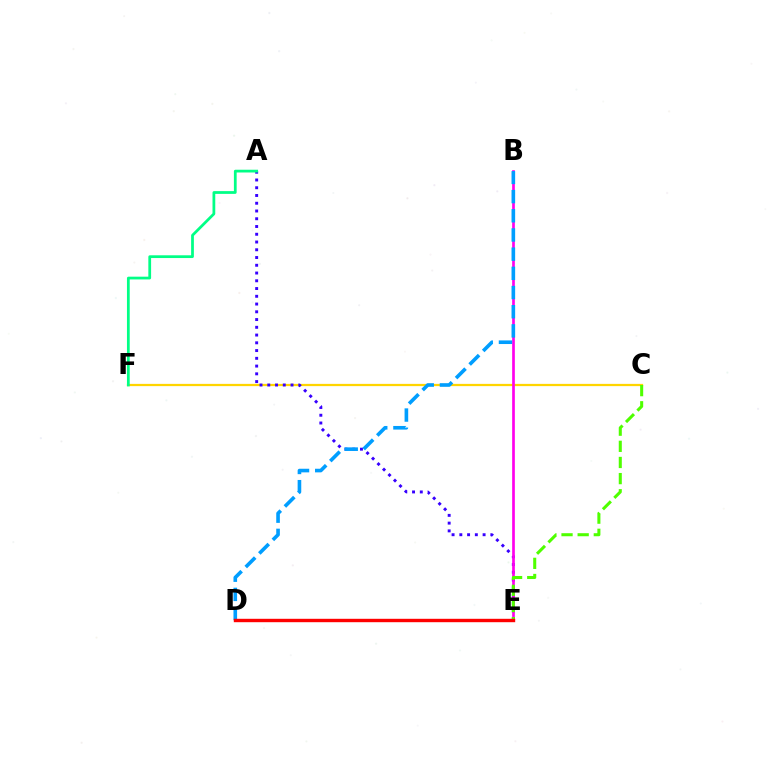{('C', 'F'): [{'color': '#ffd500', 'line_style': 'solid', 'thickness': 1.61}], ('A', 'E'): [{'color': '#3700ff', 'line_style': 'dotted', 'thickness': 2.11}], ('B', 'E'): [{'color': '#ff00ed', 'line_style': 'solid', 'thickness': 1.93}], ('B', 'D'): [{'color': '#009eff', 'line_style': 'dashed', 'thickness': 2.61}], ('C', 'E'): [{'color': '#4fff00', 'line_style': 'dashed', 'thickness': 2.19}], ('D', 'E'): [{'color': '#ff0000', 'line_style': 'solid', 'thickness': 2.45}], ('A', 'F'): [{'color': '#00ff86', 'line_style': 'solid', 'thickness': 1.98}]}